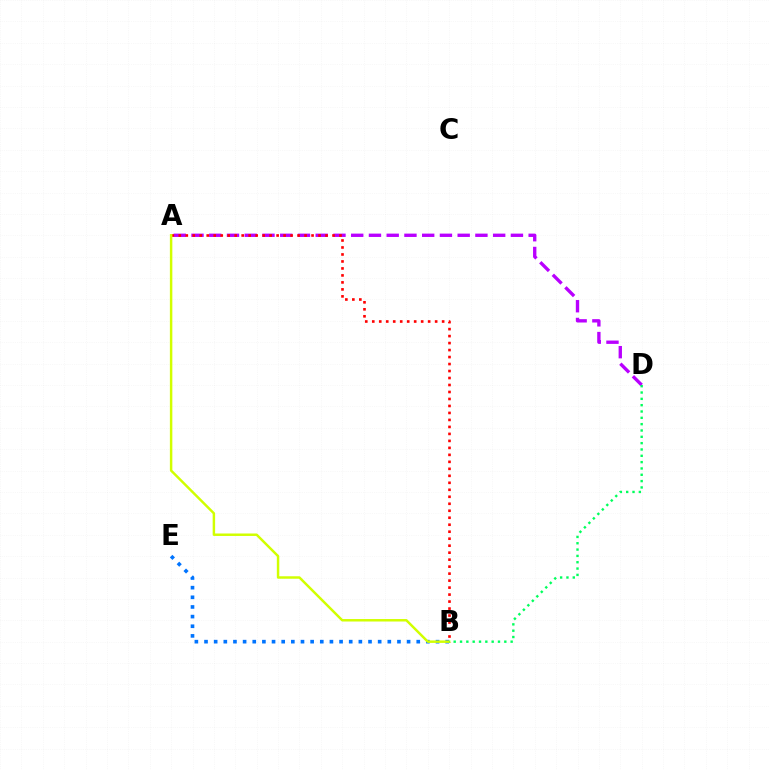{('B', 'E'): [{'color': '#0074ff', 'line_style': 'dotted', 'thickness': 2.62}], ('A', 'D'): [{'color': '#b900ff', 'line_style': 'dashed', 'thickness': 2.41}], ('A', 'B'): [{'color': '#ff0000', 'line_style': 'dotted', 'thickness': 1.9}, {'color': '#d1ff00', 'line_style': 'solid', 'thickness': 1.78}], ('B', 'D'): [{'color': '#00ff5c', 'line_style': 'dotted', 'thickness': 1.72}]}